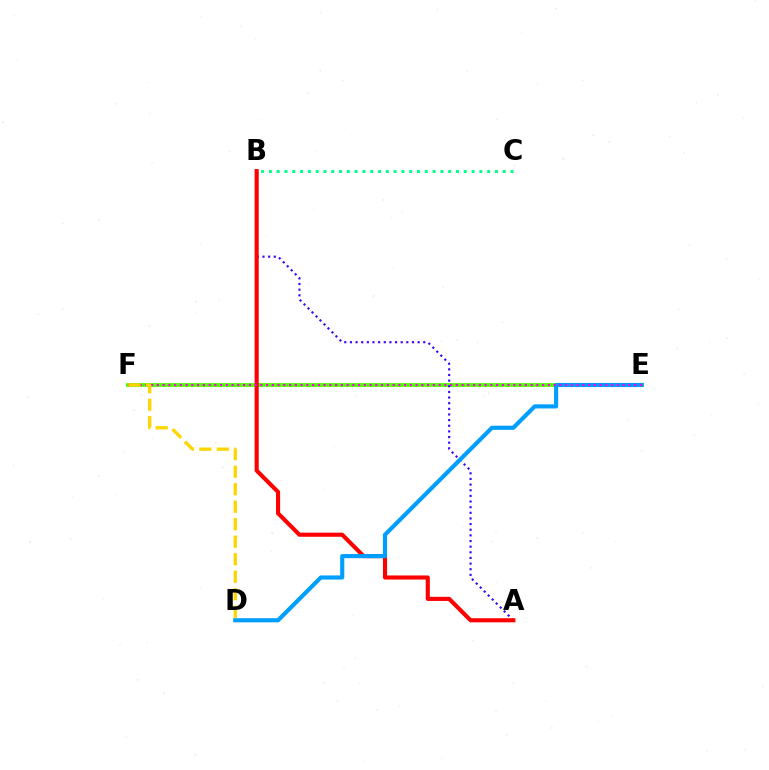{('E', 'F'): [{'color': '#4fff00', 'line_style': 'solid', 'thickness': 2.76}, {'color': '#ff00ed', 'line_style': 'dotted', 'thickness': 1.56}], ('A', 'B'): [{'color': '#3700ff', 'line_style': 'dotted', 'thickness': 1.53}, {'color': '#ff0000', 'line_style': 'solid', 'thickness': 2.96}], ('D', 'E'): [{'color': '#009eff', 'line_style': 'solid', 'thickness': 2.98}], ('D', 'F'): [{'color': '#ffd500', 'line_style': 'dashed', 'thickness': 2.38}], ('B', 'C'): [{'color': '#00ff86', 'line_style': 'dotted', 'thickness': 2.12}]}